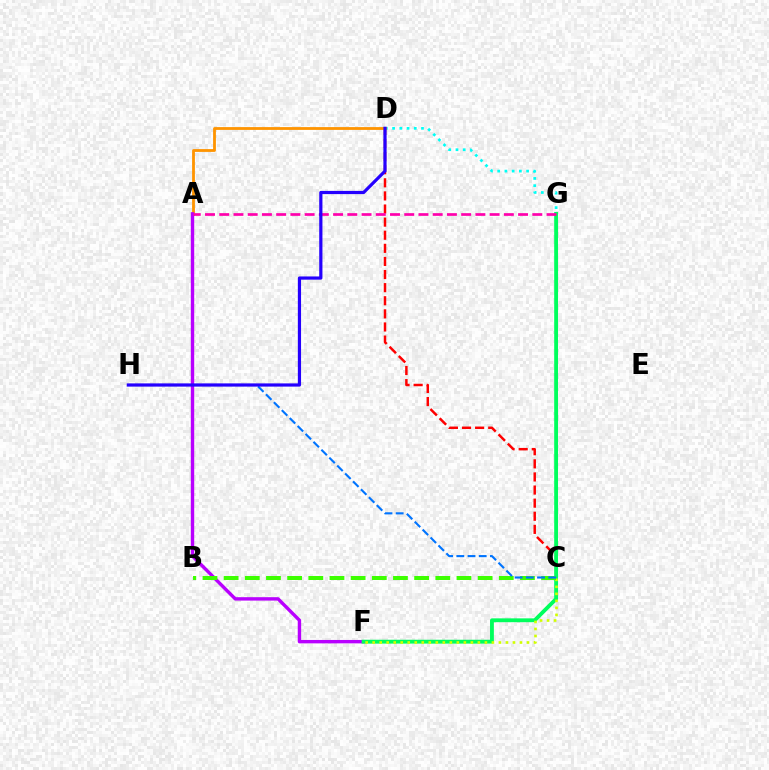{('C', 'D'): [{'color': '#ff0000', 'line_style': 'dashed', 'thickness': 1.78}], ('D', 'G'): [{'color': '#00fff6', 'line_style': 'dotted', 'thickness': 1.96}], ('A', 'D'): [{'color': '#ff9400', 'line_style': 'solid', 'thickness': 2.02}], ('A', 'F'): [{'color': '#b900ff', 'line_style': 'solid', 'thickness': 2.45}], ('F', 'G'): [{'color': '#00ff5c', 'line_style': 'solid', 'thickness': 2.77}], ('C', 'F'): [{'color': '#d1ff00', 'line_style': 'dotted', 'thickness': 1.91}], ('A', 'G'): [{'color': '#ff00ac', 'line_style': 'dashed', 'thickness': 1.93}], ('B', 'C'): [{'color': '#3dff00', 'line_style': 'dashed', 'thickness': 2.88}], ('C', 'H'): [{'color': '#0074ff', 'line_style': 'dashed', 'thickness': 1.52}], ('D', 'H'): [{'color': '#2500ff', 'line_style': 'solid', 'thickness': 2.31}]}